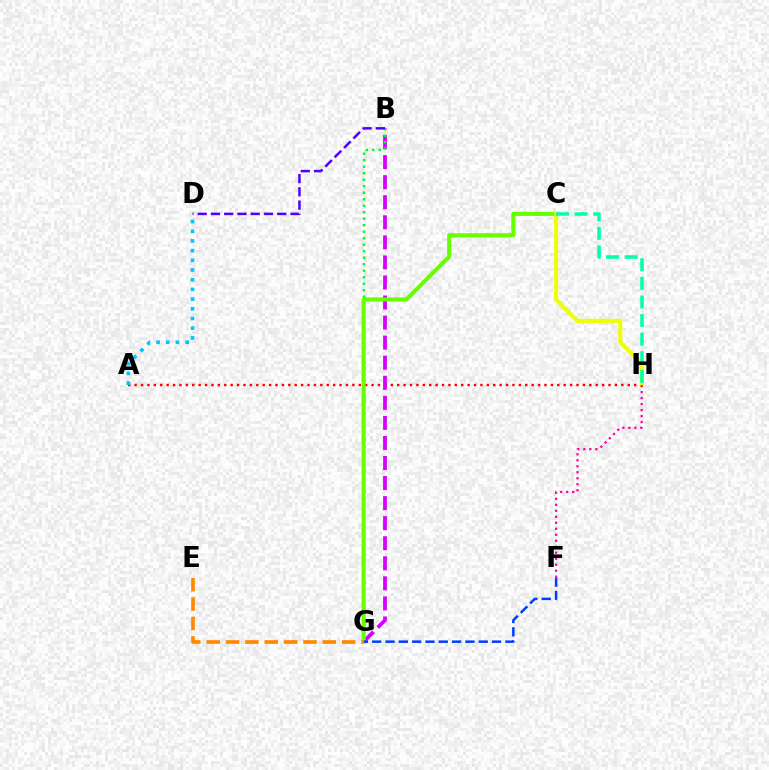{('A', 'H'): [{'color': '#ff0000', 'line_style': 'dotted', 'thickness': 1.74}], ('B', 'G'): [{'color': '#d600ff', 'line_style': 'dashed', 'thickness': 2.72}, {'color': '#00ff27', 'line_style': 'dotted', 'thickness': 1.77}], ('C', 'G'): [{'color': '#66ff00', 'line_style': 'solid', 'thickness': 2.93}], ('C', 'H'): [{'color': '#eeff00', 'line_style': 'solid', 'thickness': 2.9}, {'color': '#00ffaf', 'line_style': 'dashed', 'thickness': 2.53}], ('F', 'G'): [{'color': '#003fff', 'line_style': 'dashed', 'thickness': 1.81}], ('F', 'H'): [{'color': '#ff00a0', 'line_style': 'dotted', 'thickness': 1.63}], ('E', 'G'): [{'color': '#ff8800', 'line_style': 'dashed', 'thickness': 2.63}], ('A', 'D'): [{'color': '#00c7ff', 'line_style': 'dotted', 'thickness': 2.63}], ('B', 'D'): [{'color': '#4f00ff', 'line_style': 'dashed', 'thickness': 1.8}]}